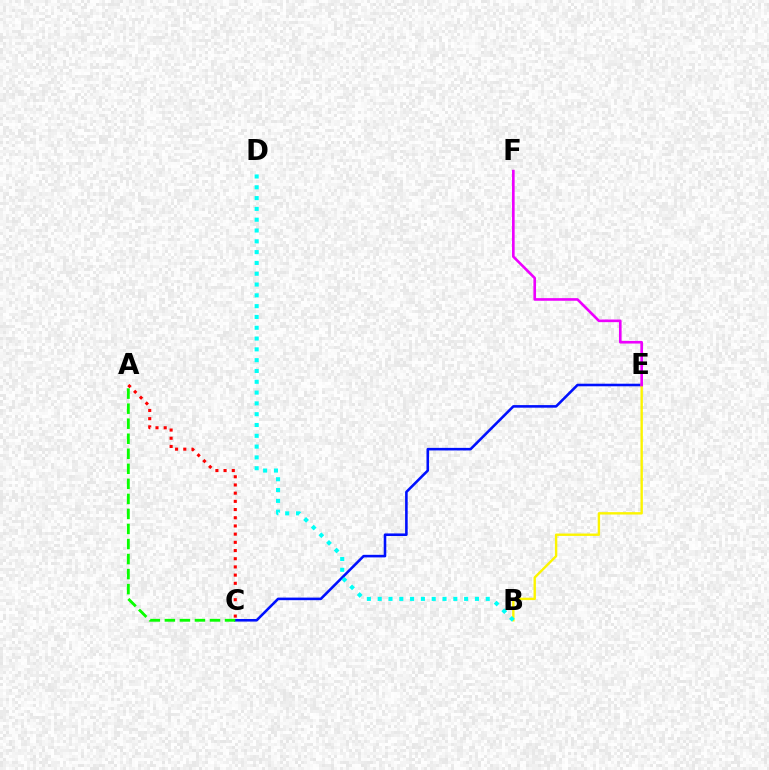{('C', 'E'): [{'color': '#0010ff', 'line_style': 'solid', 'thickness': 1.86}], ('B', 'E'): [{'color': '#fcf500', 'line_style': 'solid', 'thickness': 1.72}], ('B', 'D'): [{'color': '#00fff6', 'line_style': 'dotted', 'thickness': 2.94}], ('A', 'C'): [{'color': '#ff0000', 'line_style': 'dotted', 'thickness': 2.23}, {'color': '#08ff00', 'line_style': 'dashed', 'thickness': 2.04}], ('E', 'F'): [{'color': '#ee00ff', 'line_style': 'solid', 'thickness': 1.9}]}